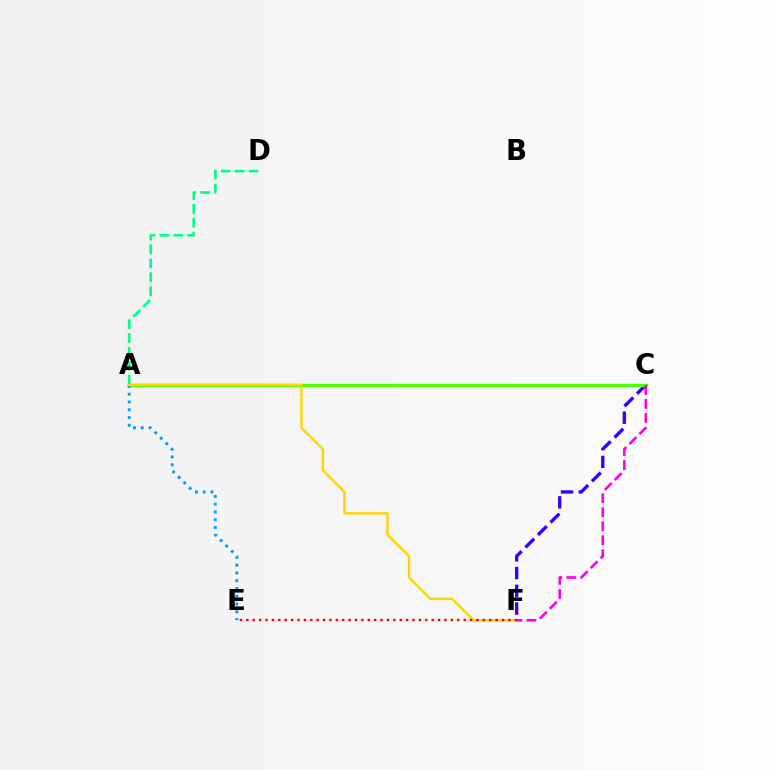{('C', 'F'): [{'color': '#3700ff', 'line_style': 'dashed', 'thickness': 2.41}, {'color': '#ff00ed', 'line_style': 'dashed', 'thickness': 1.91}], ('A', 'C'): [{'color': '#4fff00', 'line_style': 'solid', 'thickness': 2.45}], ('A', 'E'): [{'color': '#009eff', 'line_style': 'dotted', 'thickness': 2.11}], ('A', 'D'): [{'color': '#00ff86', 'line_style': 'dashed', 'thickness': 1.89}], ('A', 'F'): [{'color': '#ffd500', 'line_style': 'solid', 'thickness': 1.73}], ('E', 'F'): [{'color': '#ff0000', 'line_style': 'dotted', 'thickness': 1.74}]}